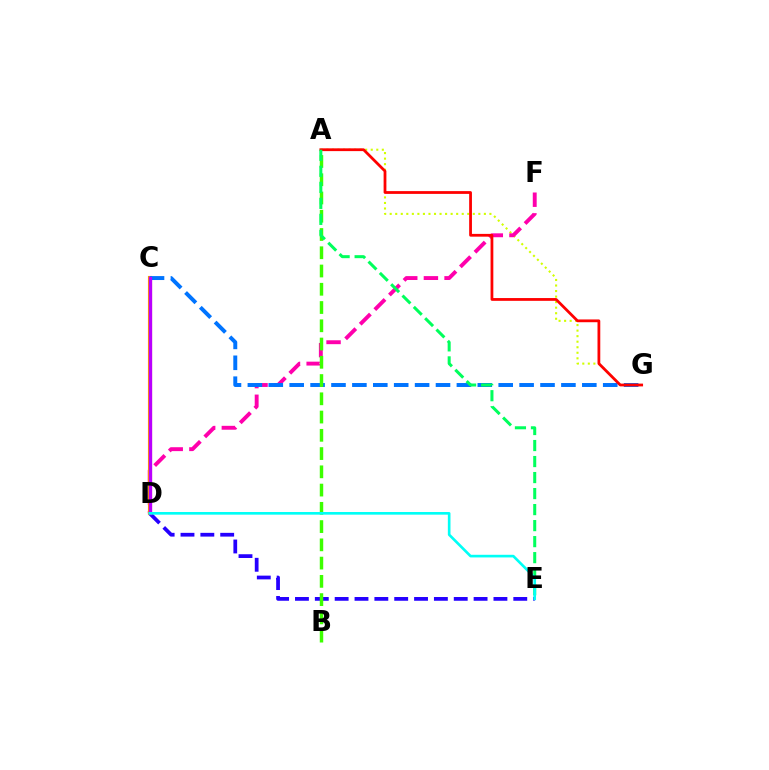{('A', 'G'): [{'color': '#d1ff00', 'line_style': 'dotted', 'thickness': 1.51}, {'color': '#ff0000', 'line_style': 'solid', 'thickness': 2.0}], ('D', 'F'): [{'color': '#ff00ac', 'line_style': 'dashed', 'thickness': 2.81}], ('D', 'E'): [{'color': '#2500ff', 'line_style': 'dashed', 'thickness': 2.7}, {'color': '#00fff6', 'line_style': 'solid', 'thickness': 1.9}], ('C', 'D'): [{'color': '#ff9400', 'line_style': 'solid', 'thickness': 2.97}, {'color': '#b900ff', 'line_style': 'solid', 'thickness': 2.37}], ('C', 'G'): [{'color': '#0074ff', 'line_style': 'dashed', 'thickness': 2.84}], ('A', 'B'): [{'color': '#3dff00', 'line_style': 'dashed', 'thickness': 2.48}], ('A', 'E'): [{'color': '#00ff5c', 'line_style': 'dashed', 'thickness': 2.18}]}